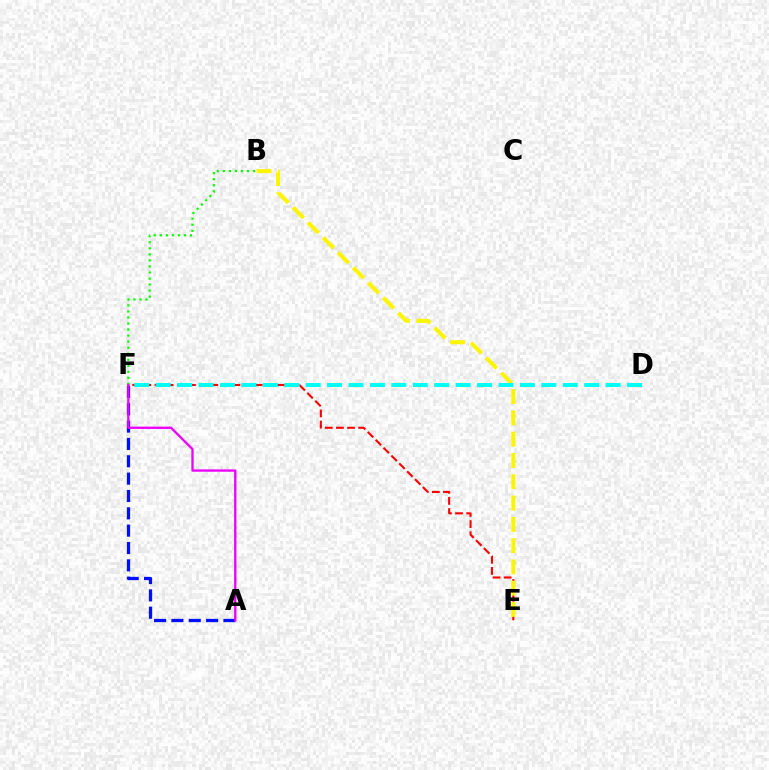{('A', 'F'): [{'color': '#0010ff', 'line_style': 'dashed', 'thickness': 2.36}, {'color': '#ee00ff', 'line_style': 'solid', 'thickness': 1.68}], ('E', 'F'): [{'color': '#ff0000', 'line_style': 'dashed', 'thickness': 1.51}], ('B', 'E'): [{'color': '#fcf500', 'line_style': 'dashed', 'thickness': 2.89}], ('B', 'F'): [{'color': '#08ff00', 'line_style': 'dotted', 'thickness': 1.64}], ('D', 'F'): [{'color': '#00fff6', 'line_style': 'dashed', 'thickness': 2.91}]}